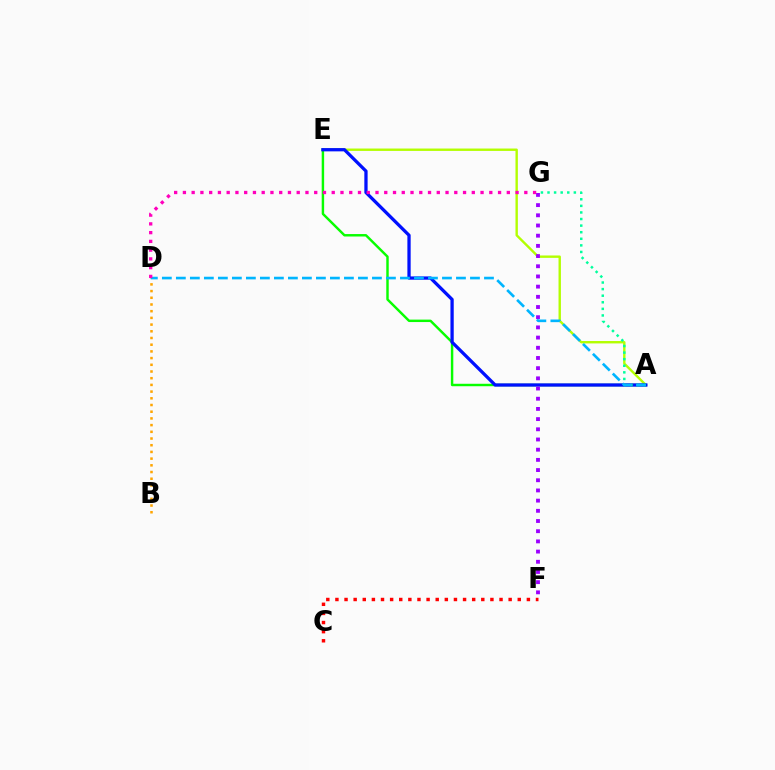{('A', 'E'): [{'color': '#b3ff00', 'line_style': 'solid', 'thickness': 1.72}, {'color': '#08ff00', 'line_style': 'solid', 'thickness': 1.76}, {'color': '#0010ff', 'line_style': 'solid', 'thickness': 2.36}], ('A', 'G'): [{'color': '#00ff9d', 'line_style': 'dotted', 'thickness': 1.79}], ('B', 'D'): [{'color': '#ffa500', 'line_style': 'dotted', 'thickness': 1.82}], ('F', 'G'): [{'color': '#9b00ff', 'line_style': 'dotted', 'thickness': 2.77}], ('A', 'D'): [{'color': '#00b5ff', 'line_style': 'dashed', 'thickness': 1.9}], ('D', 'G'): [{'color': '#ff00bd', 'line_style': 'dotted', 'thickness': 2.38}], ('C', 'F'): [{'color': '#ff0000', 'line_style': 'dotted', 'thickness': 2.48}]}